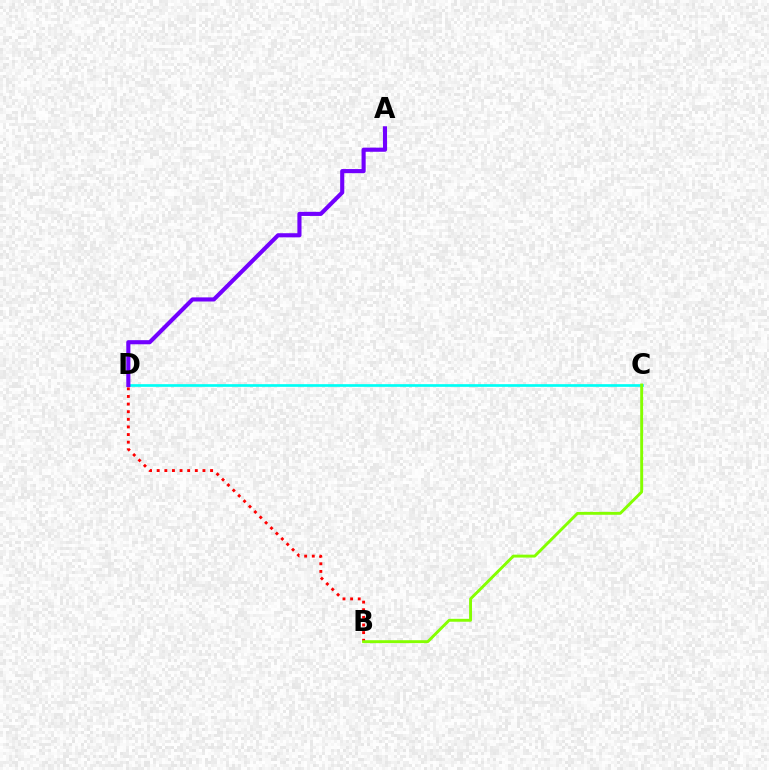{('B', 'D'): [{'color': '#ff0000', 'line_style': 'dotted', 'thickness': 2.07}], ('C', 'D'): [{'color': '#00fff6', 'line_style': 'solid', 'thickness': 1.93}], ('B', 'C'): [{'color': '#84ff00', 'line_style': 'solid', 'thickness': 2.09}], ('A', 'D'): [{'color': '#7200ff', 'line_style': 'solid', 'thickness': 2.96}]}